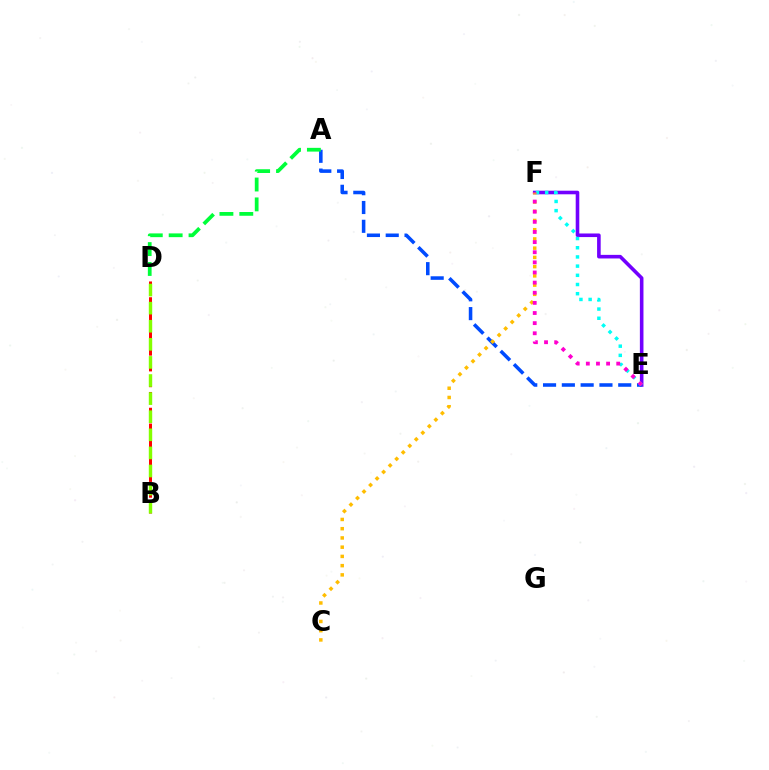{('E', 'F'): [{'color': '#7200ff', 'line_style': 'solid', 'thickness': 2.59}, {'color': '#00fff6', 'line_style': 'dotted', 'thickness': 2.5}, {'color': '#ff00cf', 'line_style': 'dotted', 'thickness': 2.75}], ('A', 'E'): [{'color': '#004bff', 'line_style': 'dashed', 'thickness': 2.55}], ('C', 'F'): [{'color': '#ffbd00', 'line_style': 'dotted', 'thickness': 2.51}], ('B', 'D'): [{'color': '#ff0000', 'line_style': 'dashed', 'thickness': 2.14}, {'color': '#84ff00', 'line_style': 'dashed', 'thickness': 2.46}], ('A', 'D'): [{'color': '#00ff39', 'line_style': 'dashed', 'thickness': 2.7}]}